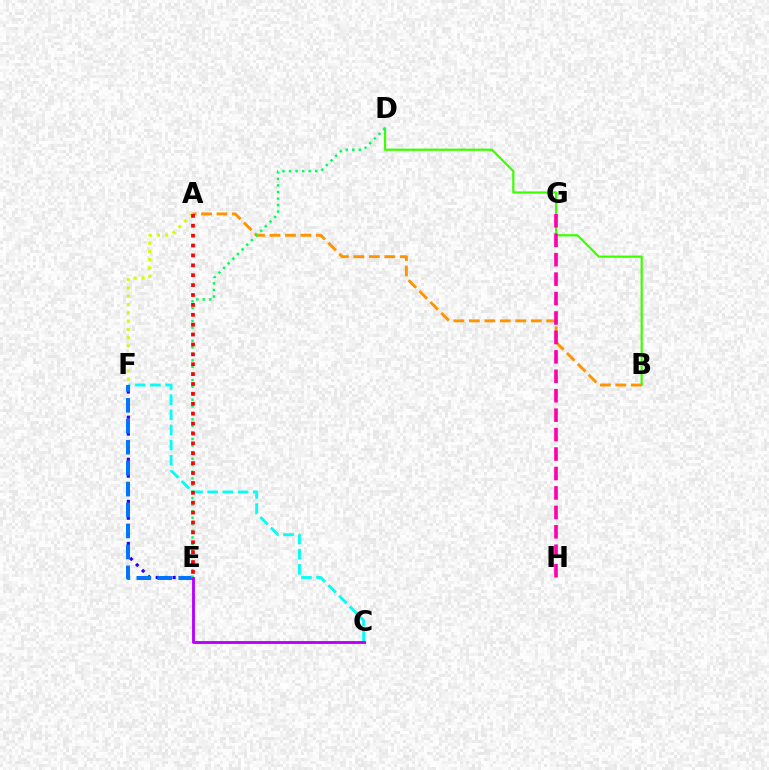{('C', 'F'): [{'color': '#00fff6', 'line_style': 'dashed', 'thickness': 2.06}], ('E', 'F'): [{'color': '#2500ff', 'line_style': 'dotted', 'thickness': 2.29}, {'color': '#0074ff', 'line_style': 'dashed', 'thickness': 2.84}], ('B', 'D'): [{'color': '#3dff00', 'line_style': 'solid', 'thickness': 1.6}], ('A', 'B'): [{'color': '#ff9400', 'line_style': 'dashed', 'thickness': 2.1}], ('D', 'E'): [{'color': '#00ff5c', 'line_style': 'dotted', 'thickness': 1.78}], ('A', 'F'): [{'color': '#d1ff00', 'line_style': 'dotted', 'thickness': 2.25}], ('G', 'H'): [{'color': '#ff00ac', 'line_style': 'dashed', 'thickness': 2.64}], ('A', 'E'): [{'color': '#ff0000', 'line_style': 'dotted', 'thickness': 2.69}], ('C', 'E'): [{'color': '#b900ff', 'line_style': 'solid', 'thickness': 2.06}]}